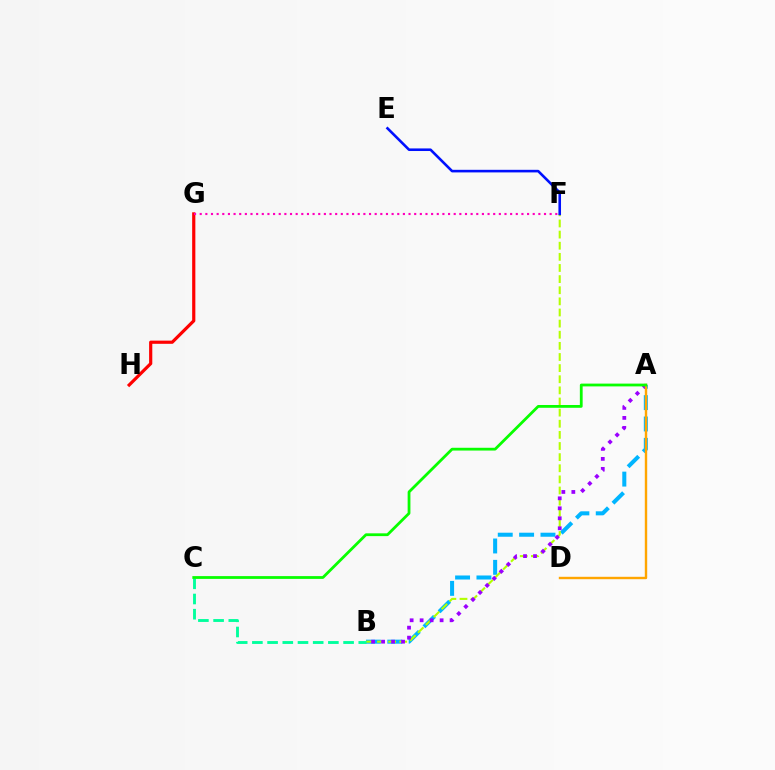{('A', 'B'): [{'color': '#00b5ff', 'line_style': 'dashed', 'thickness': 2.9}, {'color': '#9b00ff', 'line_style': 'dotted', 'thickness': 2.71}], ('B', 'F'): [{'color': '#b3ff00', 'line_style': 'dashed', 'thickness': 1.51}], ('A', 'D'): [{'color': '#ffa500', 'line_style': 'solid', 'thickness': 1.73}], ('B', 'C'): [{'color': '#00ff9d', 'line_style': 'dashed', 'thickness': 2.06}], ('G', 'H'): [{'color': '#ff0000', 'line_style': 'solid', 'thickness': 2.3}], ('F', 'G'): [{'color': '#ff00bd', 'line_style': 'dotted', 'thickness': 1.53}], ('A', 'C'): [{'color': '#08ff00', 'line_style': 'solid', 'thickness': 2.01}], ('E', 'F'): [{'color': '#0010ff', 'line_style': 'solid', 'thickness': 1.87}]}